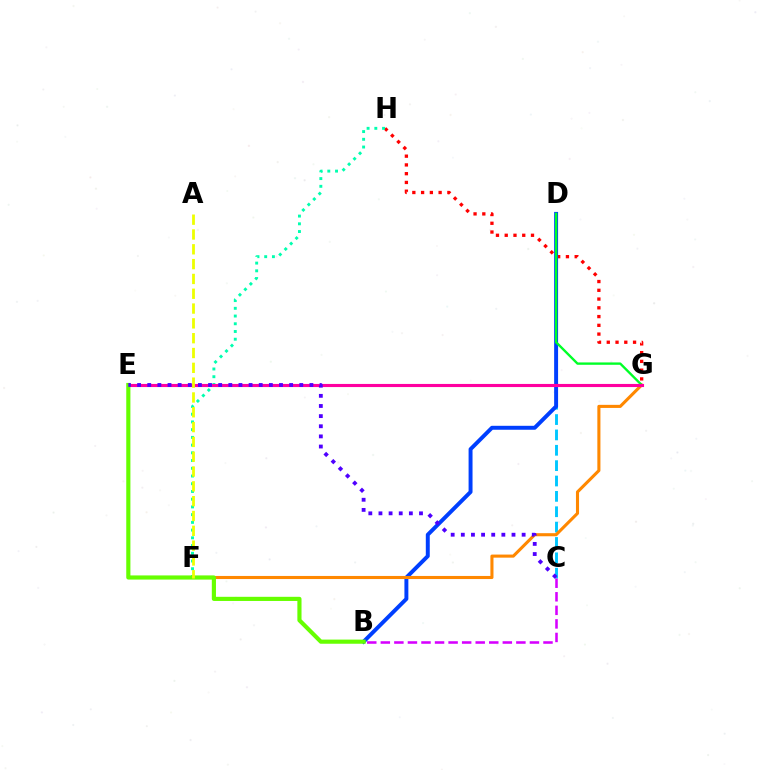{('C', 'D'): [{'color': '#00c7ff', 'line_style': 'dashed', 'thickness': 2.09}], ('B', 'C'): [{'color': '#d600ff', 'line_style': 'dashed', 'thickness': 1.84}], ('G', 'H'): [{'color': '#ff0000', 'line_style': 'dotted', 'thickness': 2.38}], ('B', 'D'): [{'color': '#003fff', 'line_style': 'solid', 'thickness': 2.84}], ('F', 'G'): [{'color': '#ff8800', 'line_style': 'solid', 'thickness': 2.22}], ('F', 'H'): [{'color': '#00ffaf', 'line_style': 'dotted', 'thickness': 2.1}], ('D', 'G'): [{'color': '#00ff27', 'line_style': 'solid', 'thickness': 1.7}], ('E', 'G'): [{'color': '#ff00a0', 'line_style': 'solid', 'thickness': 2.25}], ('B', 'E'): [{'color': '#66ff00', 'line_style': 'solid', 'thickness': 2.99}], ('C', 'E'): [{'color': '#4f00ff', 'line_style': 'dotted', 'thickness': 2.75}], ('A', 'F'): [{'color': '#eeff00', 'line_style': 'dashed', 'thickness': 2.01}]}